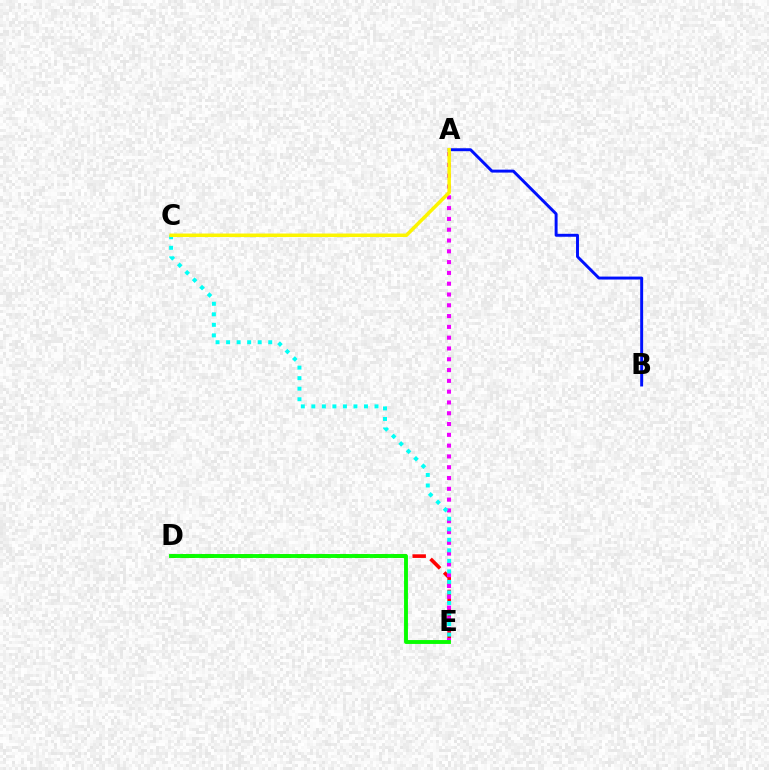{('D', 'E'): [{'color': '#ff0000', 'line_style': 'dashed', 'thickness': 2.62}, {'color': '#08ff00', 'line_style': 'solid', 'thickness': 2.79}], ('A', 'B'): [{'color': '#0010ff', 'line_style': 'solid', 'thickness': 2.12}], ('A', 'E'): [{'color': '#ee00ff', 'line_style': 'dotted', 'thickness': 2.93}], ('C', 'E'): [{'color': '#00fff6', 'line_style': 'dotted', 'thickness': 2.86}], ('A', 'C'): [{'color': '#fcf500', 'line_style': 'solid', 'thickness': 2.53}]}